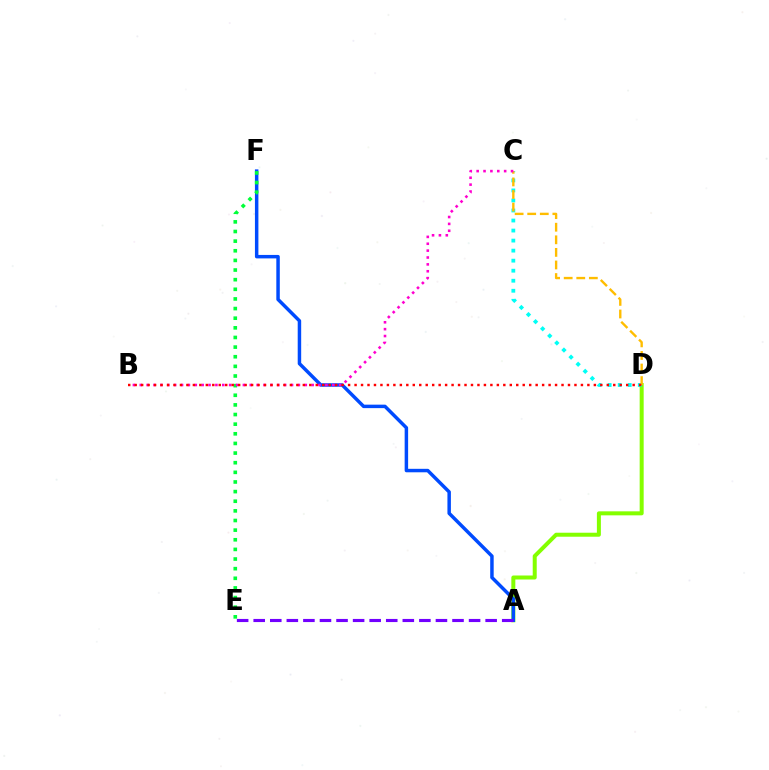{('A', 'D'): [{'color': '#84ff00', 'line_style': 'solid', 'thickness': 2.88}], ('A', 'F'): [{'color': '#004bff', 'line_style': 'solid', 'thickness': 2.5}], ('E', 'F'): [{'color': '#00ff39', 'line_style': 'dotted', 'thickness': 2.62}], ('A', 'E'): [{'color': '#7200ff', 'line_style': 'dashed', 'thickness': 2.25}], ('C', 'D'): [{'color': '#00fff6', 'line_style': 'dotted', 'thickness': 2.73}, {'color': '#ffbd00', 'line_style': 'dashed', 'thickness': 1.71}], ('B', 'C'): [{'color': '#ff00cf', 'line_style': 'dotted', 'thickness': 1.87}], ('B', 'D'): [{'color': '#ff0000', 'line_style': 'dotted', 'thickness': 1.76}]}